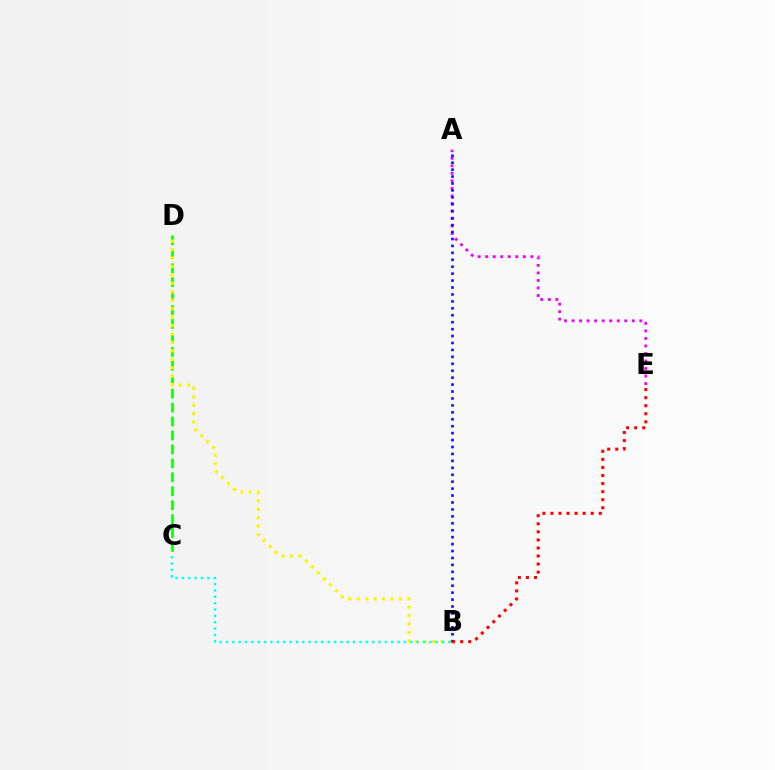{('C', 'D'): [{'color': '#08ff00', 'line_style': 'dashed', 'thickness': 1.89}], ('B', 'D'): [{'color': '#fcf500', 'line_style': 'dotted', 'thickness': 2.29}], ('A', 'E'): [{'color': '#ee00ff', 'line_style': 'dotted', 'thickness': 2.05}], ('A', 'B'): [{'color': '#0010ff', 'line_style': 'dotted', 'thickness': 1.88}], ('B', 'E'): [{'color': '#ff0000', 'line_style': 'dotted', 'thickness': 2.19}], ('B', 'C'): [{'color': '#00fff6', 'line_style': 'dotted', 'thickness': 1.73}]}